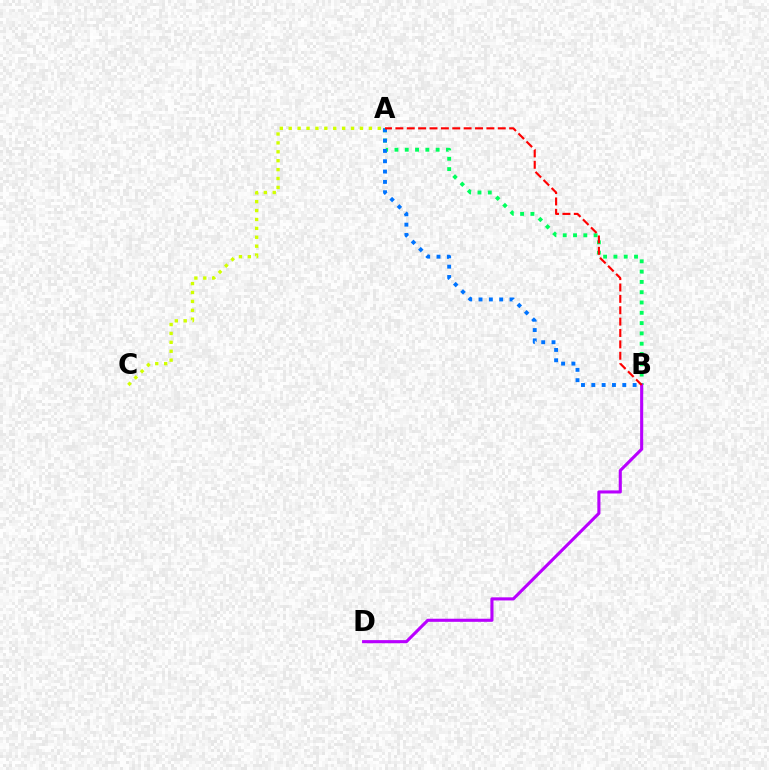{('A', 'B'): [{'color': '#00ff5c', 'line_style': 'dotted', 'thickness': 2.8}, {'color': '#0074ff', 'line_style': 'dotted', 'thickness': 2.8}, {'color': '#ff0000', 'line_style': 'dashed', 'thickness': 1.55}], ('B', 'D'): [{'color': '#b900ff', 'line_style': 'solid', 'thickness': 2.23}], ('A', 'C'): [{'color': '#d1ff00', 'line_style': 'dotted', 'thickness': 2.42}]}